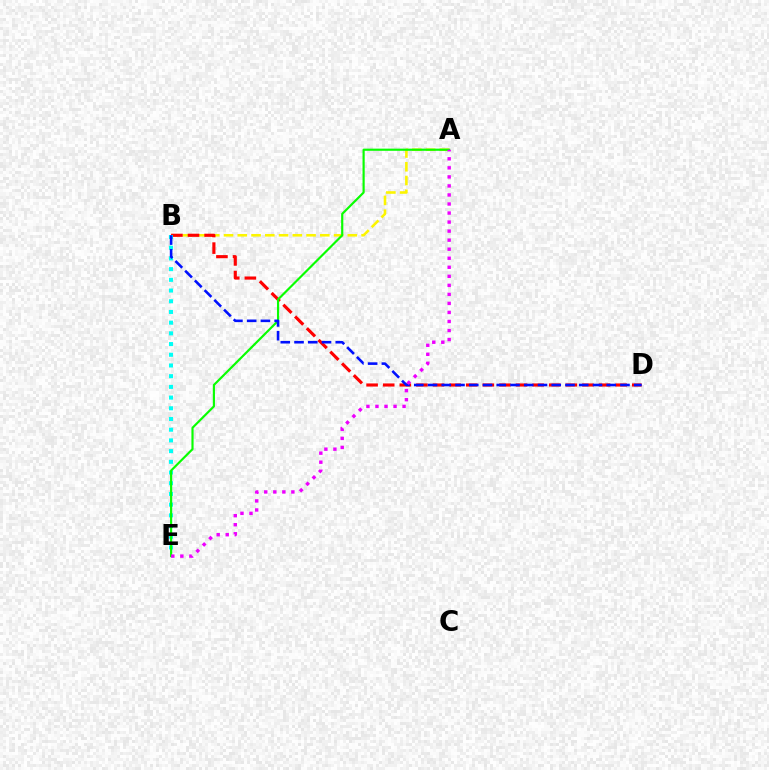{('A', 'B'): [{'color': '#fcf500', 'line_style': 'dashed', 'thickness': 1.87}], ('B', 'D'): [{'color': '#ff0000', 'line_style': 'dashed', 'thickness': 2.26}, {'color': '#0010ff', 'line_style': 'dashed', 'thickness': 1.87}], ('B', 'E'): [{'color': '#00fff6', 'line_style': 'dotted', 'thickness': 2.91}], ('A', 'E'): [{'color': '#08ff00', 'line_style': 'solid', 'thickness': 1.56}, {'color': '#ee00ff', 'line_style': 'dotted', 'thickness': 2.46}]}